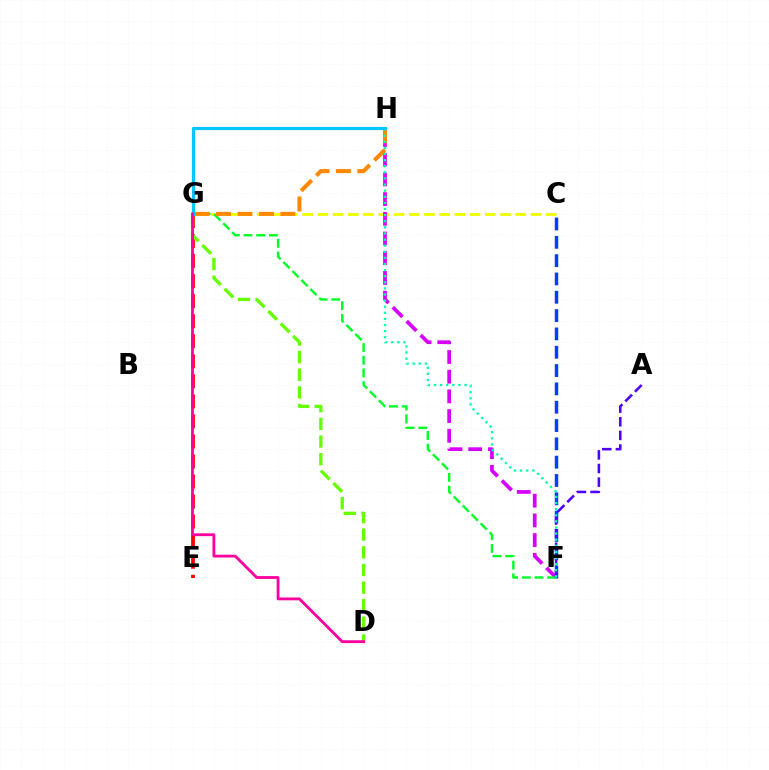{('C', 'G'): [{'color': '#eeff00', 'line_style': 'dashed', 'thickness': 2.07}], ('F', 'H'): [{'color': '#d600ff', 'line_style': 'dashed', 'thickness': 2.68}, {'color': '#00ffaf', 'line_style': 'dotted', 'thickness': 1.66}], ('C', 'F'): [{'color': '#003fff', 'line_style': 'dashed', 'thickness': 2.49}], ('F', 'G'): [{'color': '#00ff27', 'line_style': 'dashed', 'thickness': 1.72}], ('G', 'H'): [{'color': '#ff8800', 'line_style': 'dashed', 'thickness': 2.91}, {'color': '#00c7ff', 'line_style': 'solid', 'thickness': 2.3}], ('A', 'F'): [{'color': '#4f00ff', 'line_style': 'dashed', 'thickness': 1.85}], ('E', 'G'): [{'color': '#ff0000', 'line_style': 'dashed', 'thickness': 2.72}], ('D', 'G'): [{'color': '#66ff00', 'line_style': 'dashed', 'thickness': 2.4}, {'color': '#ff00a0', 'line_style': 'solid', 'thickness': 2.03}]}